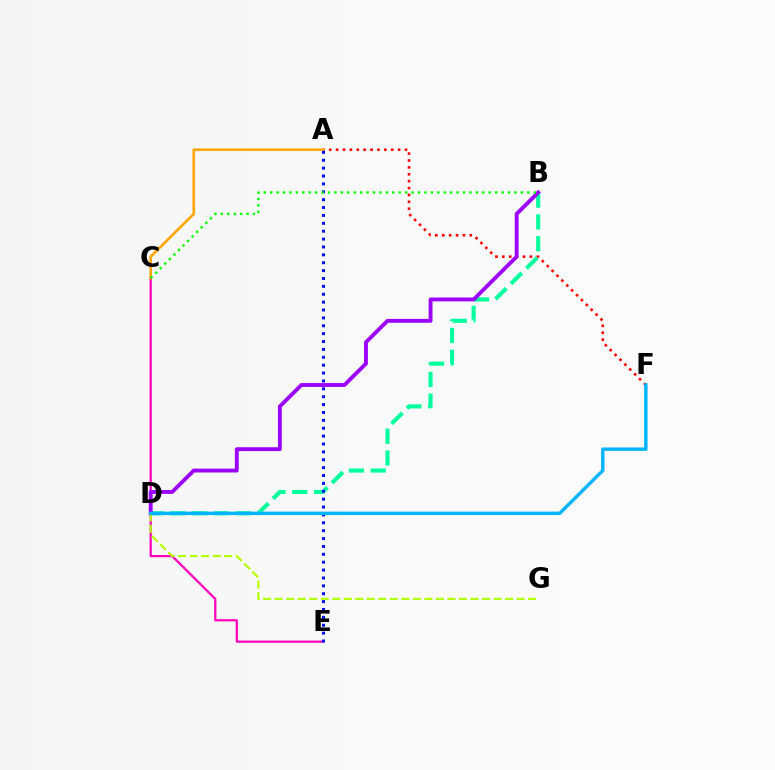{('A', 'F'): [{'color': '#ff0000', 'line_style': 'dotted', 'thickness': 1.87}], ('C', 'E'): [{'color': '#ff00bd', 'line_style': 'solid', 'thickness': 1.6}], ('A', 'C'): [{'color': '#ffa500', 'line_style': 'solid', 'thickness': 1.87}], ('B', 'D'): [{'color': '#00ff9d', 'line_style': 'dashed', 'thickness': 2.96}, {'color': '#9b00ff', 'line_style': 'solid', 'thickness': 2.78}], ('D', 'G'): [{'color': '#b3ff00', 'line_style': 'dashed', 'thickness': 1.57}], ('A', 'E'): [{'color': '#0010ff', 'line_style': 'dotted', 'thickness': 2.14}], ('D', 'F'): [{'color': '#00b5ff', 'line_style': 'solid', 'thickness': 2.46}], ('B', 'C'): [{'color': '#08ff00', 'line_style': 'dotted', 'thickness': 1.75}]}